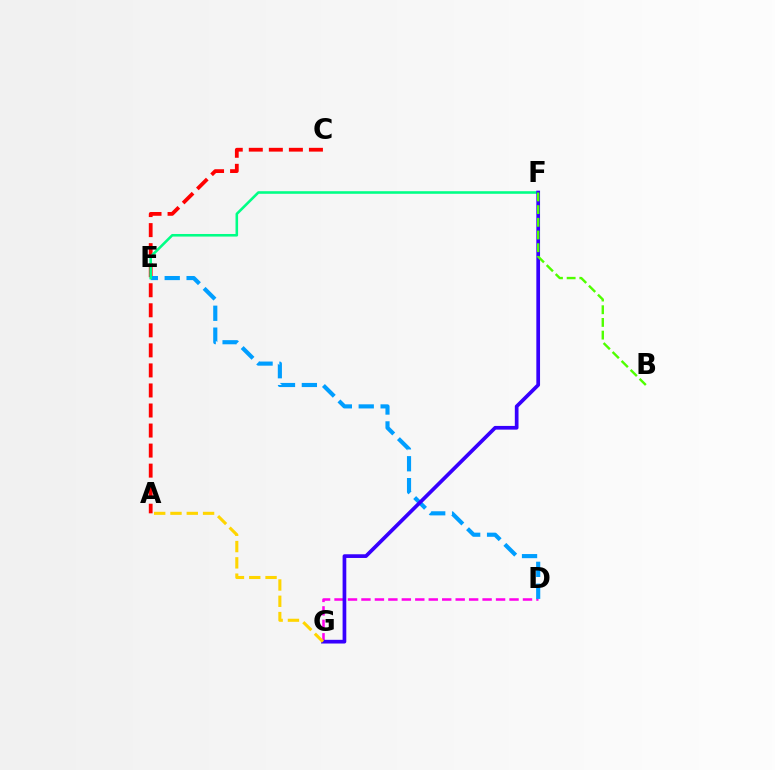{('A', 'C'): [{'color': '#ff0000', 'line_style': 'dashed', 'thickness': 2.72}], ('D', 'G'): [{'color': '#ff00ed', 'line_style': 'dashed', 'thickness': 1.83}], ('D', 'E'): [{'color': '#009eff', 'line_style': 'dashed', 'thickness': 2.97}], ('E', 'F'): [{'color': '#00ff86', 'line_style': 'solid', 'thickness': 1.86}], ('F', 'G'): [{'color': '#3700ff', 'line_style': 'solid', 'thickness': 2.67}], ('A', 'G'): [{'color': '#ffd500', 'line_style': 'dashed', 'thickness': 2.21}], ('B', 'F'): [{'color': '#4fff00', 'line_style': 'dashed', 'thickness': 1.72}]}